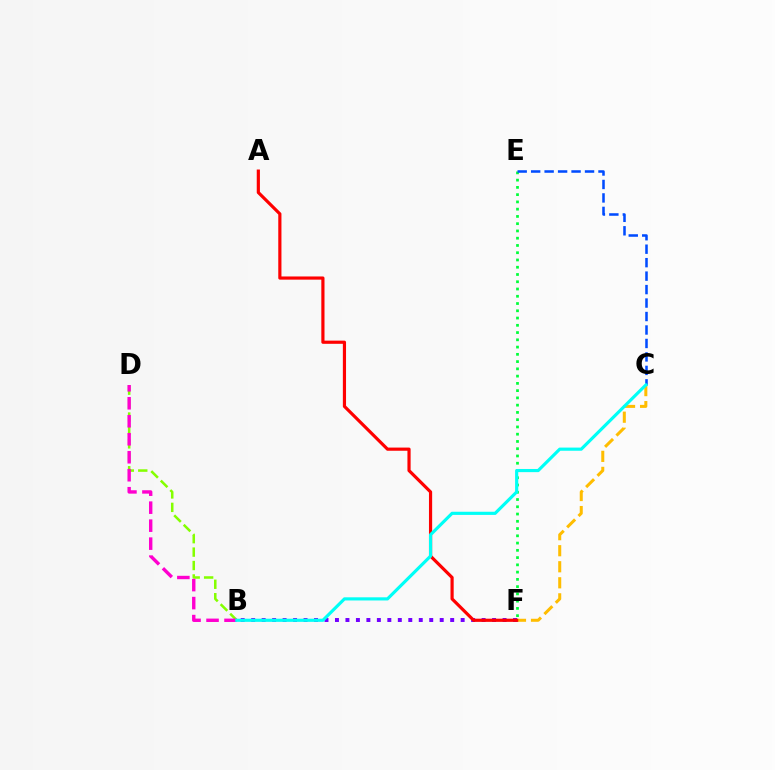{('B', 'D'): [{'color': '#84ff00', 'line_style': 'dashed', 'thickness': 1.82}, {'color': '#ff00cf', 'line_style': 'dashed', 'thickness': 2.44}], ('C', 'F'): [{'color': '#ffbd00', 'line_style': 'dashed', 'thickness': 2.18}], ('B', 'F'): [{'color': '#7200ff', 'line_style': 'dotted', 'thickness': 2.85}], ('A', 'F'): [{'color': '#ff0000', 'line_style': 'solid', 'thickness': 2.29}], ('E', 'F'): [{'color': '#00ff39', 'line_style': 'dotted', 'thickness': 1.97}], ('C', 'E'): [{'color': '#004bff', 'line_style': 'dashed', 'thickness': 1.83}], ('B', 'C'): [{'color': '#00fff6', 'line_style': 'solid', 'thickness': 2.27}]}